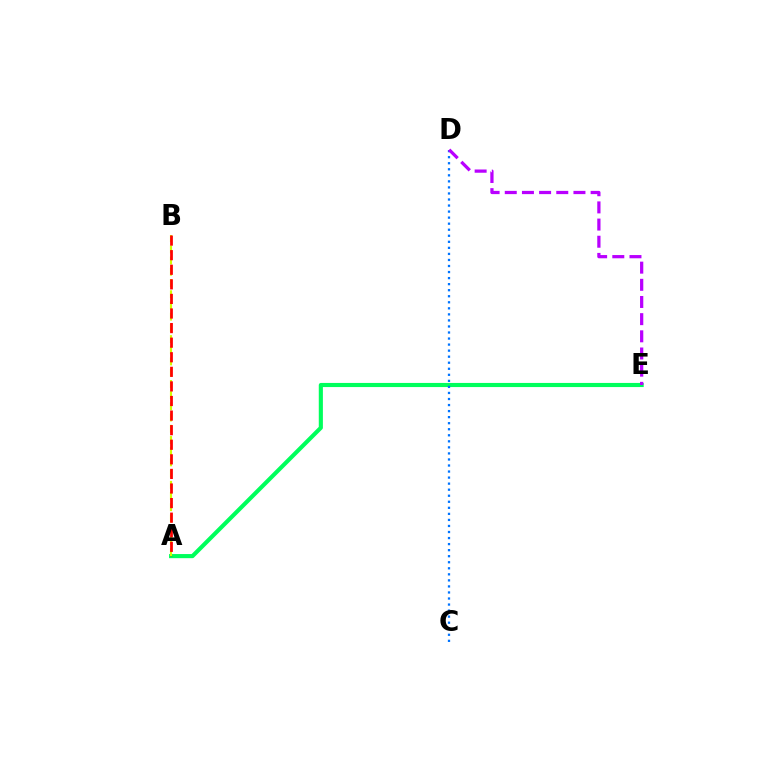{('A', 'E'): [{'color': '#00ff5c', 'line_style': 'solid', 'thickness': 2.97}], ('C', 'D'): [{'color': '#0074ff', 'line_style': 'dotted', 'thickness': 1.64}], ('A', 'B'): [{'color': '#d1ff00', 'line_style': 'dashed', 'thickness': 1.52}, {'color': '#ff0000', 'line_style': 'dashed', 'thickness': 1.98}], ('D', 'E'): [{'color': '#b900ff', 'line_style': 'dashed', 'thickness': 2.33}]}